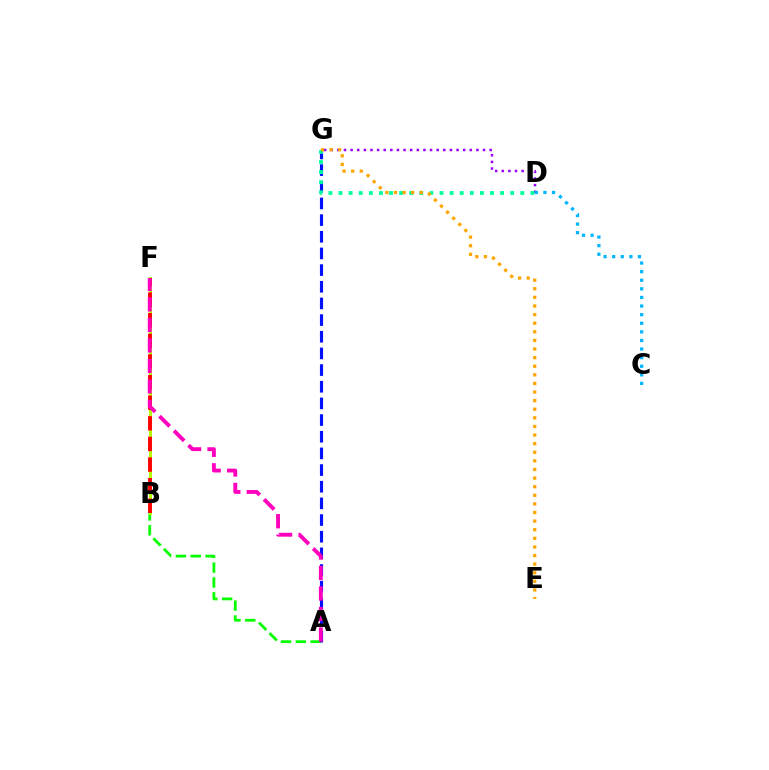{('A', 'B'): [{'color': '#08ff00', 'line_style': 'dashed', 'thickness': 2.02}], ('B', 'F'): [{'color': '#b3ff00', 'line_style': 'solid', 'thickness': 2.15}, {'color': '#ff0000', 'line_style': 'dashed', 'thickness': 2.8}], ('D', 'G'): [{'color': '#9b00ff', 'line_style': 'dotted', 'thickness': 1.8}, {'color': '#00ff9d', 'line_style': 'dotted', 'thickness': 2.74}], ('C', 'D'): [{'color': '#00b5ff', 'line_style': 'dotted', 'thickness': 2.34}], ('A', 'G'): [{'color': '#0010ff', 'line_style': 'dashed', 'thickness': 2.26}], ('A', 'F'): [{'color': '#ff00bd', 'line_style': 'dashed', 'thickness': 2.79}], ('E', 'G'): [{'color': '#ffa500', 'line_style': 'dotted', 'thickness': 2.34}]}